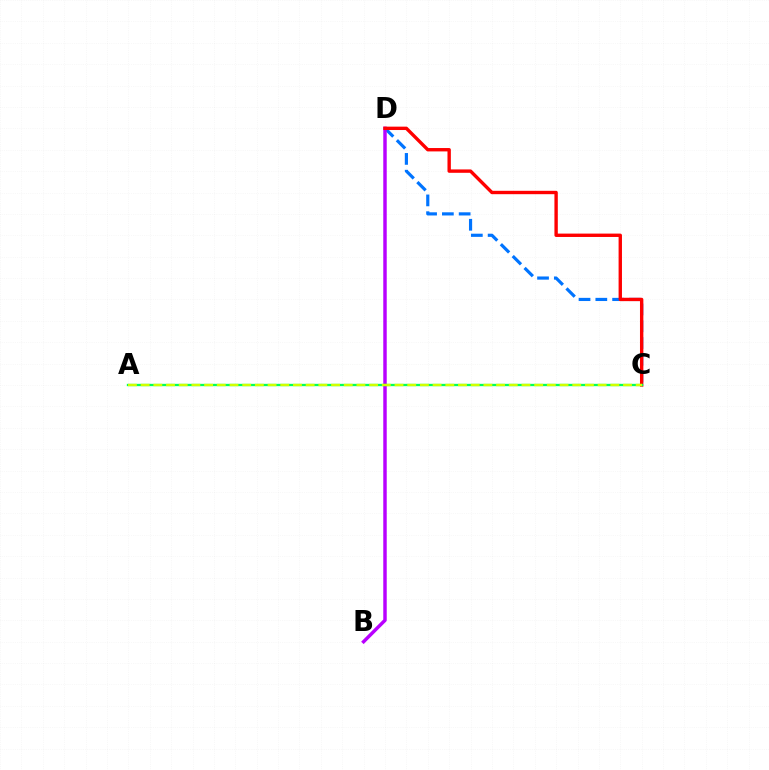{('C', 'D'): [{'color': '#0074ff', 'line_style': 'dashed', 'thickness': 2.28}, {'color': '#ff0000', 'line_style': 'solid', 'thickness': 2.43}], ('B', 'D'): [{'color': '#b900ff', 'line_style': 'solid', 'thickness': 2.49}], ('A', 'C'): [{'color': '#00ff5c', 'line_style': 'solid', 'thickness': 1.67}, {'color': '#d1ff00', 'line_style': 'dashed', 'thickness': 1.72}]}